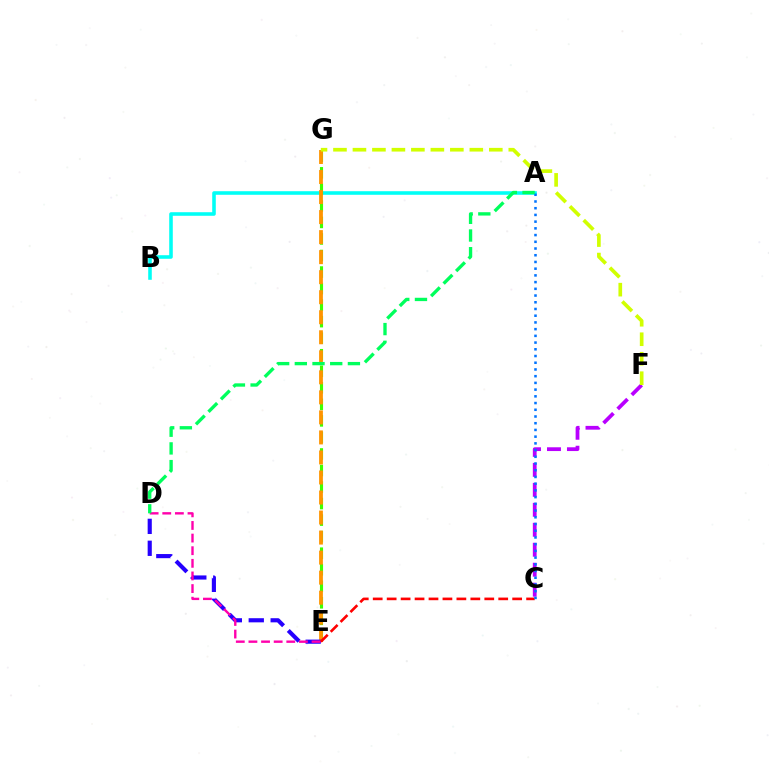{('A', 'B'): [{'color': '#00fff6', 'line_style': 'solid', 'thickness': 2.57}], ('C', 'F'): [{'color': '#b900ff', 'line_style': 'dashed', 'thickness': 2.71}], ('E', 'G'): [{'color': '#3dff00', 'line_style': 'dashed', 'thickness': 2.25}, {'color': '#ff9400', 'line_style': 'dashed', 'thickness': 2.72}], ('D', 'E'): [{'color': '#2500ff', 'line_style': 'dashed', 'thickness': 2.98}, {'color': '#ff00ac', 'line_style': 'dashed', 'thickness': 1.71}], ('C', 'E'): [{'color': '#ff0000', 'line_style': 'dashed', 'thickness': 1.89}], ('A', 'C'): [{'color': '#0074ff', 'line_style': 'dotted', 'thickness': 1.83}], ('F', 'G'): [{'color': '#d1ff00', 'line_style': 'dashed', 'thickness': 2.65}], ('A', 'D'): [{'color': '#00ff5c', 'line_style': 'dashed', 'thickness': 2.4}]}